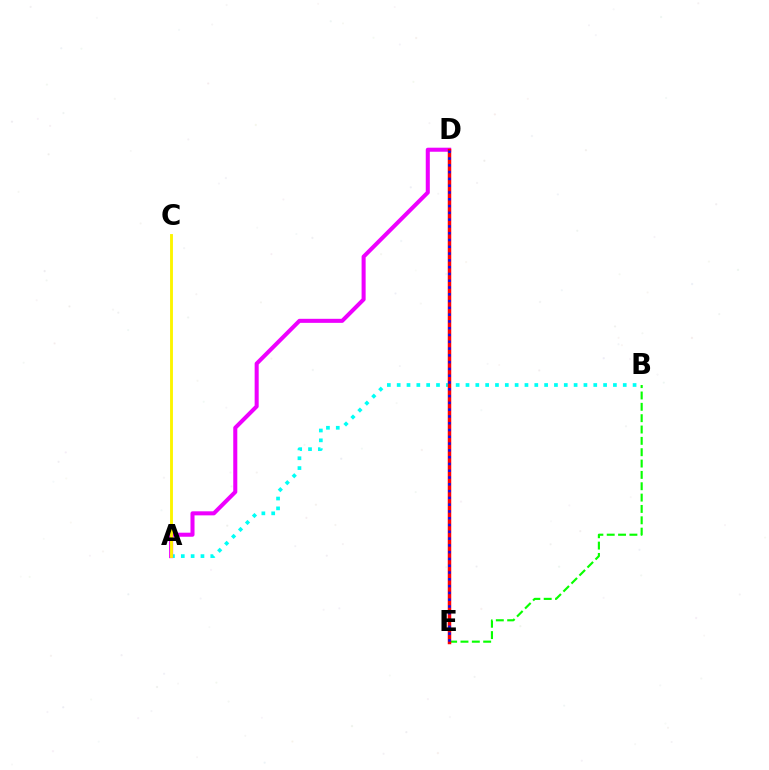{('B', 'E'): [{'color': '#08ff00', 'line_style': 'dashed', 'thickness': 1.54}], ('A', 'B'): [{'color': '#00fff6', 'line_style': 'dotted', 'thickness': 2.67}], ('A', 'D'): [{'color': '#ee00ff', 'line_style': 'solid', 'thickness': 2.91}], ('A', 'C'): [{'color': '#fcf500', 'line_style': 'solid', 'thickness': 2.07}], ('D', 'E'): [{'color': '#ff0000', 'line_style': 'solid', 'thickness': 2.51}, {'color': '#0010ff', 'line_style': 'dotted', 'thickness': 1.84}]}